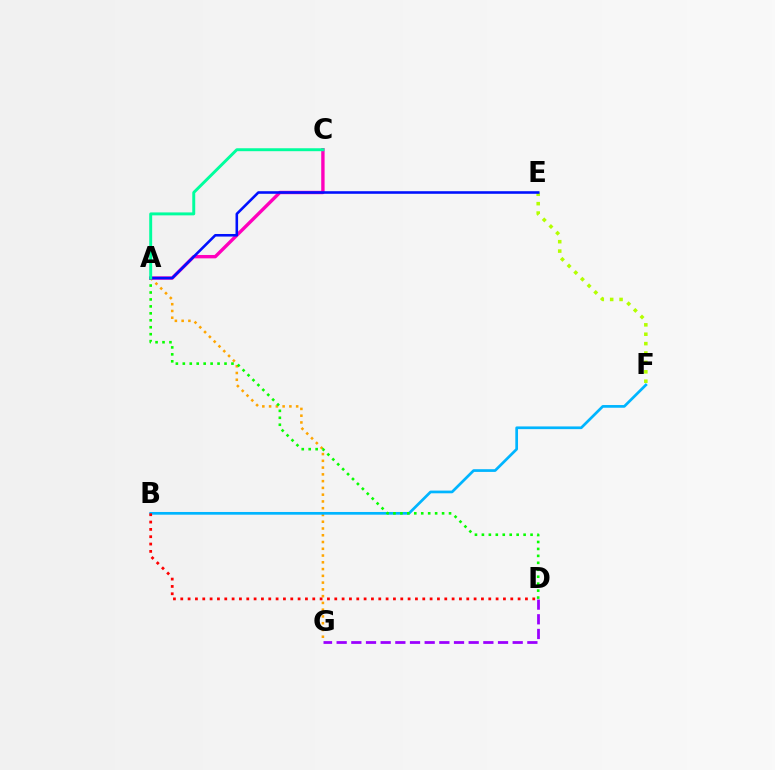{('A', 'G'): [{'color': '#ffa500', 'line_style': 'dotted', 'thickness': 1.84}], ('B', 'F'): [{'color': '#00b5ff', 'line_style': 'solid', 'thickness': 1.95}], ('E', 'F'): [{'color': '#b3ff00', 'line_style': 'dotted', 'thickness': 2.55}], ('A', 'D'): [{'color': '#08ff00', 'line_style': 'dotted', 'thickness': 1.89}], ('A', 'C'): [{'color': '#ff00bd', 'line_style': 'solid', 'thickness': 2.43}, {'color': '#00ff9d', 'line_style': 'solid', 'thickness': 2.12}], ('A', 'E'): [{'color': '#0010ff', 'line_style': 'solid', 'thickness': 1.86}], ('D', 'G'): [{'color': '#9b00ff', 'line_style': 'dashed', 'thickness': 1.99}], ('B', 'D'): [{'color': '#ff0000', 'line_style': 'dotted', 'thickness': 1.99}]}